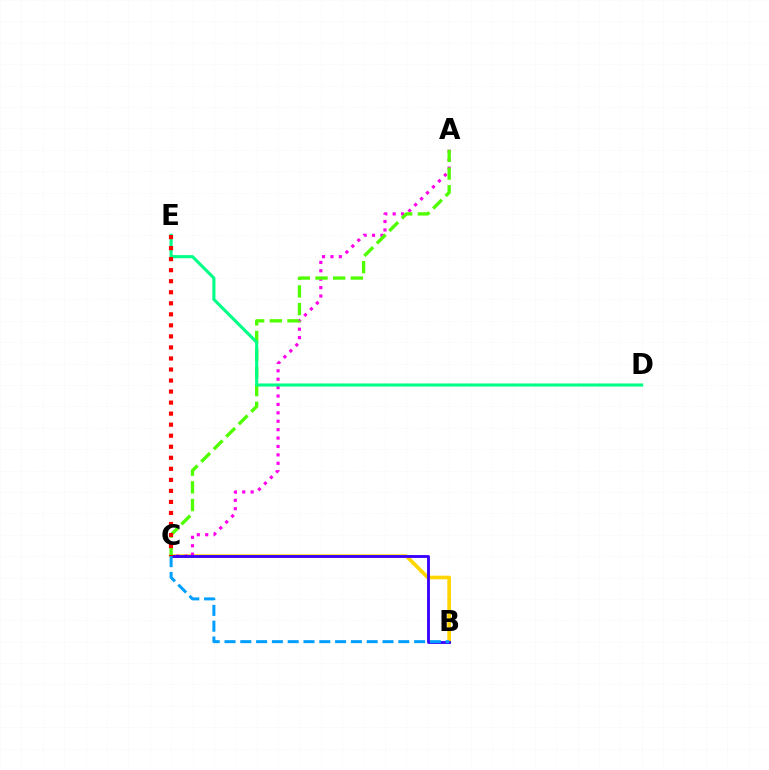{('B', 'C'): [{'color': '#ffd500', 'line_style': 'solid', 'thickness': 2.66}, {'color': '#3700ff', 'line_style': 'solid', 'thickness': 2.04}, {'color': '#009eff', 'line_style': 'dashed', 'thickness': 2.15}], ('A', 'C'): [{'color': '#ff00ed', 'line_style': 'dotted', 'thickness': 2.28}, {'color': '#4fff00', 'line_style': 'dashed', 'thickness': 2.4}], ('D', 'E'): [{'color': '#00ff86', 'line_style': 'solid', 'thickness': 2.23}], ('C', 'E'): [{'color': '#ff0000', 'line_style': 'dotted', 'thickness': 3.0}]}